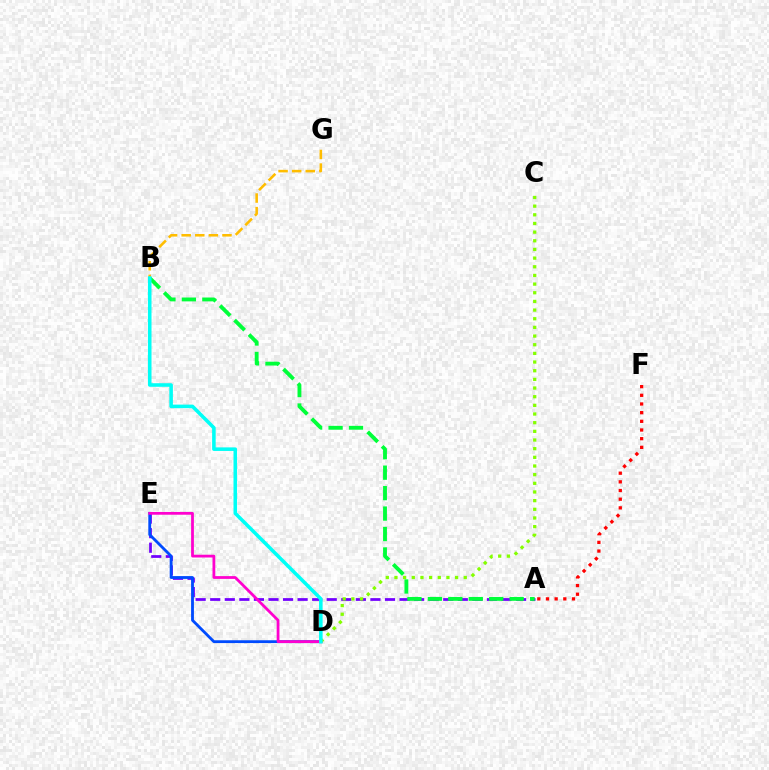{('A', 'E'): [{'color': '#7200ff', 'line_style': 'dashed', 'thickness': 1.98}], ('A', 'B'): [{'color': '#00ff39', 'line_style': 'dashed', 'thickness': 2.78}], ('D', 'E'): [{'color': '#004bff', 'line_style': 'solid', 'thickness': 2.03}, {'color': '#ff00cf', 'line_style': 'solid', 'thickness': 1.99}], ('C', 'D'): [{'color': '#84ff00', 'line_style': 'dotted', 'thickness': 2.35}], ('B', 'G'): [{'color': '#ffbd00', 'line_style': 'dashed', 'thickness': 1.85}], ('B', 'D'): [{'color': '#00fff6', 'line_style': 'solid', 'thickness': 2.57}], ('A', 'F'): [{'color': '#ff0000', 'line_style': 'dotted', 'thickness': 2.36}]}